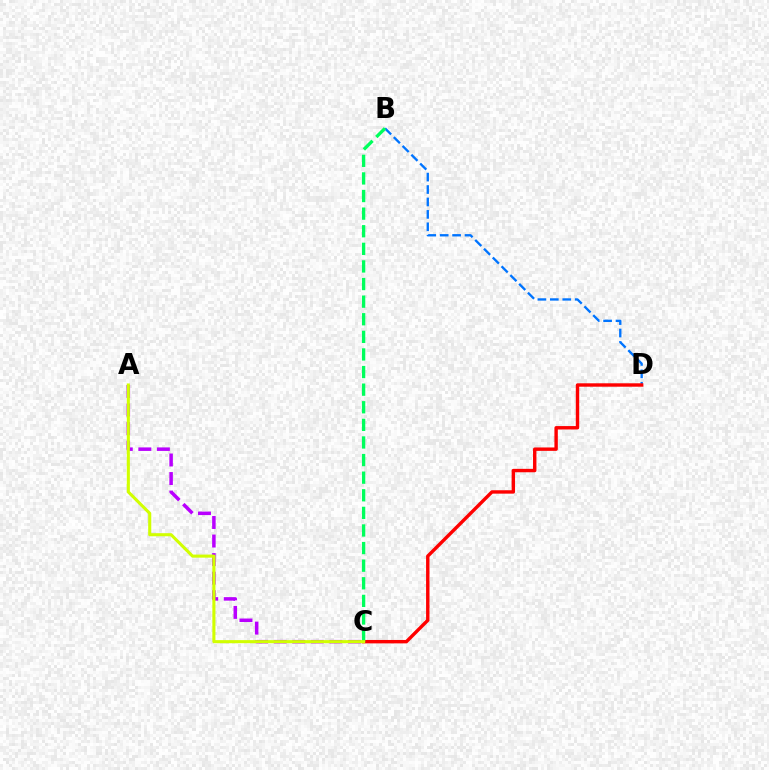{('B', 'D'): [{'color': '#0074ff', 'line_style': 'dashed', 'thickness': 1.69}], ('A', 'C'): [{'color': '#b900ff', 'line_style': 'dashed', 'thickness': 2.52}, {'color': '#d1ff00', 'line_style': 'solid', 'thickness': 2.22}], ('C', 'D'): [{'color': '#ff0000', 'line_style': 'solid', 'thickness': 2.45}], ('B', 'C'): [{'color': '#00ff5c', 'line_style': 'dashed', 'thickness': 2.39}]}